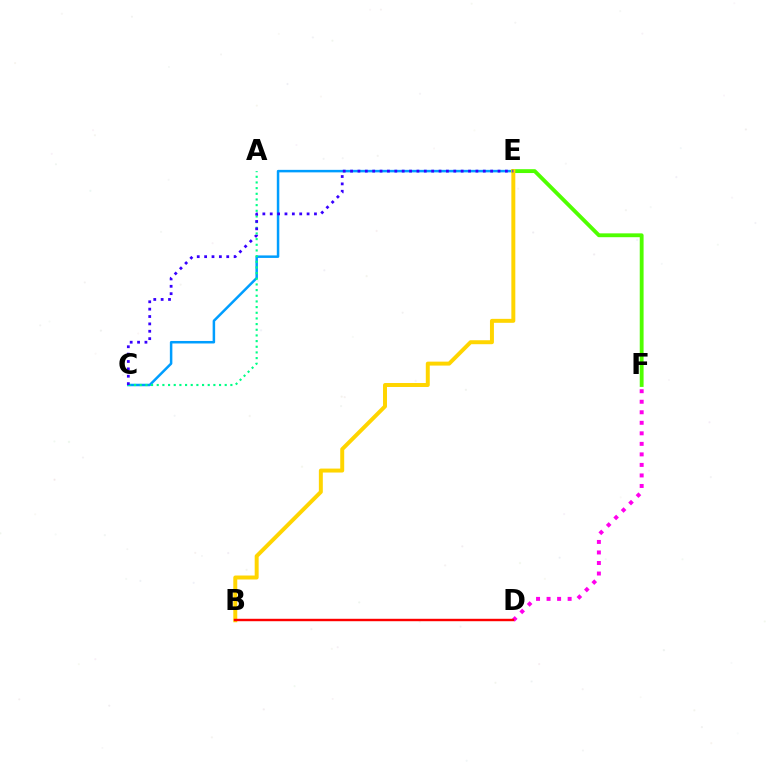{('C', 'E'): [{'color': '#009eff', 'line_style': 'solid', 'thickness': 1.8}, {'color': '#3700ff', 'line_style': 'dotted', 'thickness': 2.0}], ('E', 'F'): [{'color': '#4fff00', 'line_style': 'solid', 'thickness': 2.77}], ('B', 'E'): [{'color': '#ffd500', 'line_style': 'solid', 'thickness': 2.85}], ('A', 'C'): [{'color': '#00ff86', 'line_style': 'dotted', 'thickness': 1.54}], ('D', 'F'): [{'color': '#ff00ed', 'line_style': 'dotted', 'thickness': 2.86}], ('B', 'D'): [{'color': '#ff0000', 'line_style': 'solid', 'thickness': 1.74}]}